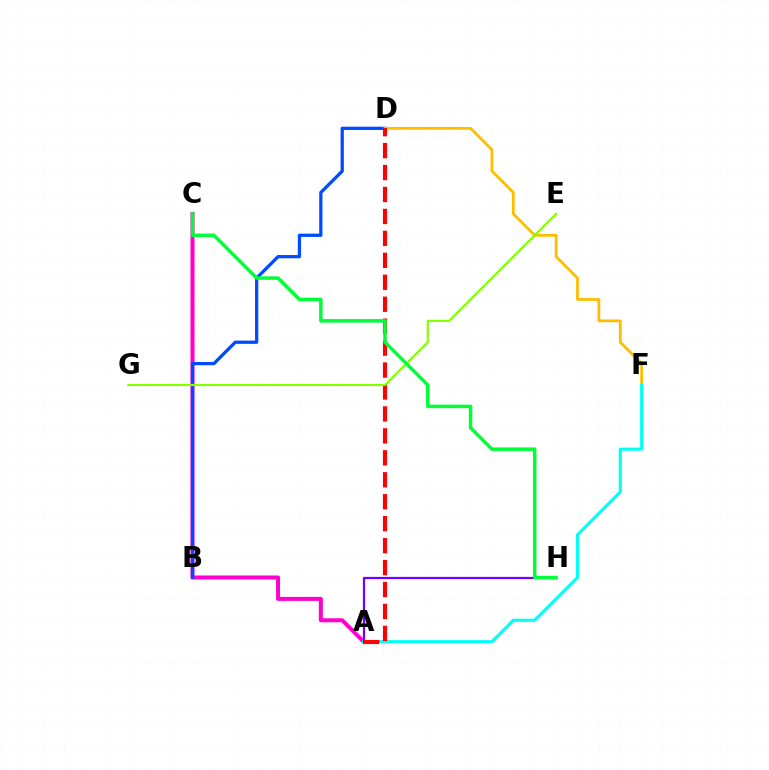{('A', 'C'): [{'color': '#ff00cf', 'line_style': 'solid', 'thickness': 2.88}], ('B', 'D'): [{'color': '#004bff', 'line_style': 'solid', 'thickness': 2.35}], ('D', 'F'): [{'color': '#ffbd00', 'line_style': 'solid', 'thickness': 2.0}], ('A', 'F'): [{'color': '#00fff6', 'line_style': 'solid', 'thickness': 2.22}], ('A', 'H'): [{'color': '#7200ff', 'line_style': 'solid', 'thickness': 1.61}], ('A', 'D'): [{'color': '#ff0000', 'line_style': 'dashed', 'thickness': 2.98}], ('E', 'G'): [{'color': '#84ff00', 'line_style': 'solid', 'thickness': 1.55}], ('C', 'H'): [{'color': '#00ff39', 'line_style': 'solid', 'thickness': 2.52}]}